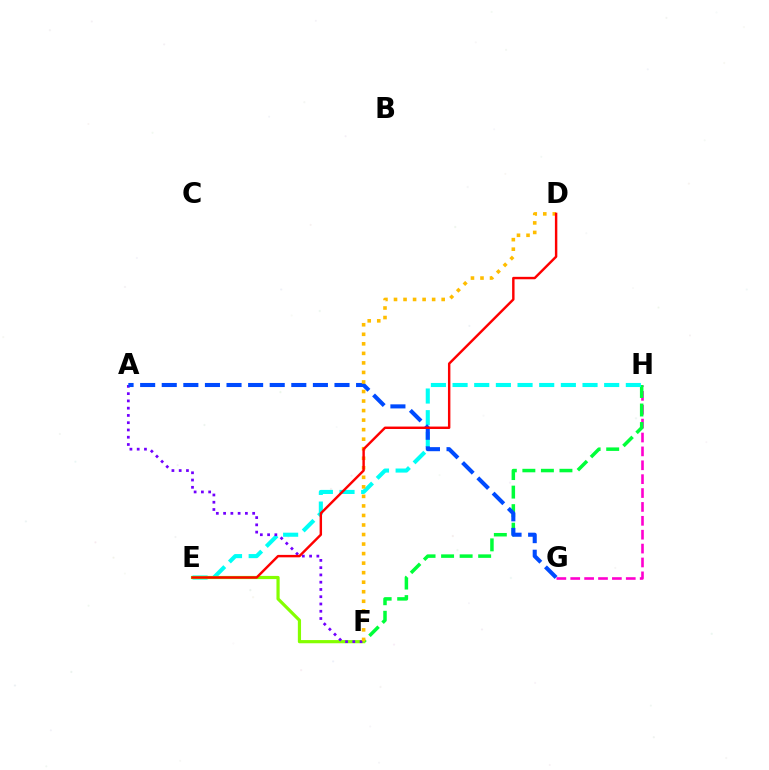{('G', 'H'): [{'color': '#ff00cf', 'line_style': 'dashed', 'thickness': 1.89}], ('F', 'H'): [{'color': '#00ff39', 'line_style': 'dashed', 'thickness': 2.52}], ('E', 'H'): [{'color': '#00fff6', 'line_style': 'dashed', 'thickness': 2.94}], ('E', 'F'): [{'color': '#84ff00', 'line_style': 'solid', 'thickness': 2.29}], ('A', 'F'): [{'color': '#7200ff', 'line_style': 'dotted', 'thickness': 1.97}], ('A', 'G'): [{'color': '#004bff', 'line_style': 'dashed', 'thickness': 2.93}], ('D', 'F'): [{'color': '#ffbd00', 'line_style': 'dotted', 'thickness': 2.59}], ('D', 'E'): [{'color': '#ff0000', 'line_style': 'solid', 'thickness': 1.75}]}